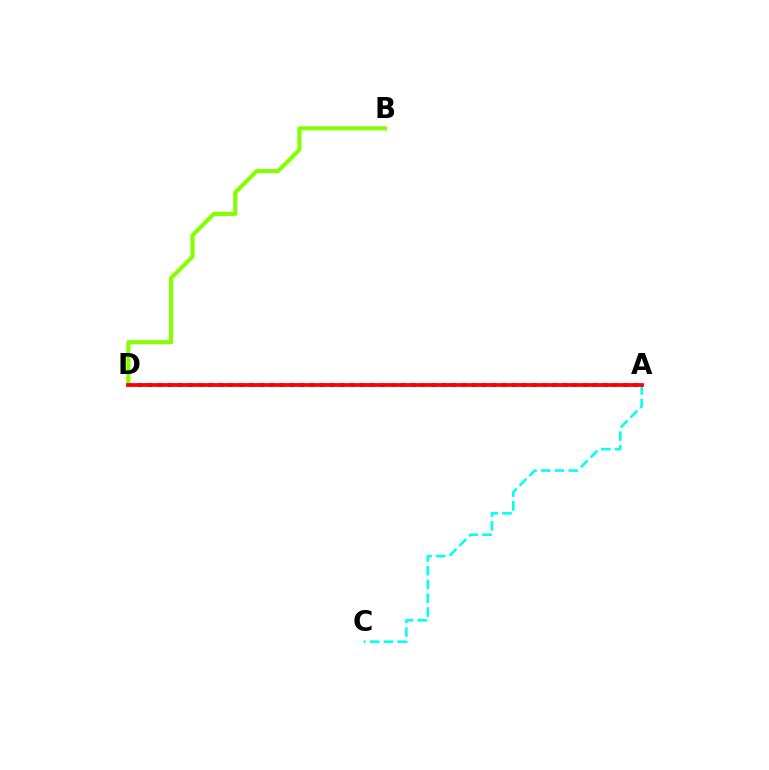{('A', 'D'): [{'color': '#7200ff', 'line_style': 'dotted', 'thickness': 2.75}, {'color': '#ff0000', 'line_style': 'solid', 'thickness': 2.71}], ('A', 'C'): [{'color': '#00fff6', 'line_style': 'dashed', 'thickness': 1.87}], ('B', 'D'): [{'color': '#84ff00', 'line_style': 'solid', 'thickness': 2.96}]}